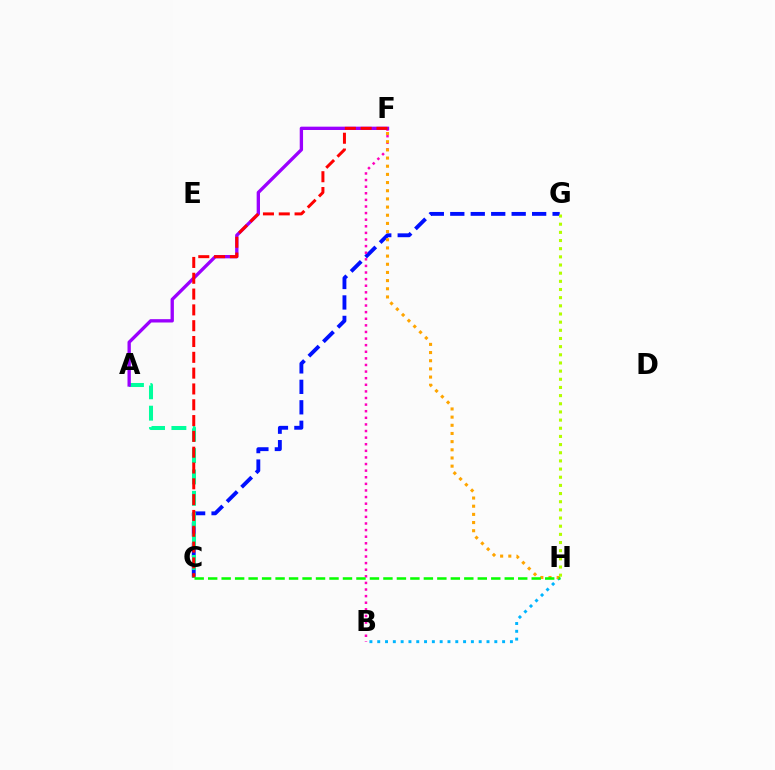{('C', 'G'): [{'color': '#0010ff', 'line_style': 'dashed', 'thickness': 2.78}], ('B', 'H'): [{'color': '#00b5ff', 'line_style': 'dotted', 'thickness': 2.12}], ('B', 'F'): [{'color': '#ff00bd', 'line_style': 'dotted', 'thickness': 1.79}], ('A', 'C'): [{'color': '#00ff9d', 'line_style': 'dashed', 'thickness': 2.9}], ('A', 'F'): [{'color': '#9b00ff', 'line_style': 'solid', 'thickness': 2.4}], ('C', 'F'): [{'color': '#ff0000', 'line_style': 'dashed', 'thickness': 2.15}], ('G', 'H'): [{'color': '#b3ff00', 'line_style': 'dotted', 'thickness': 2.22}], ('F', 'H'): [{'color': '#ffa500', 'line_style': 'dotted', 'thickness': 2.22}], ('C', 'H'): [{'color': '#08ff00', 'line_style': 'dashed', 'thickness': 1.83}]}